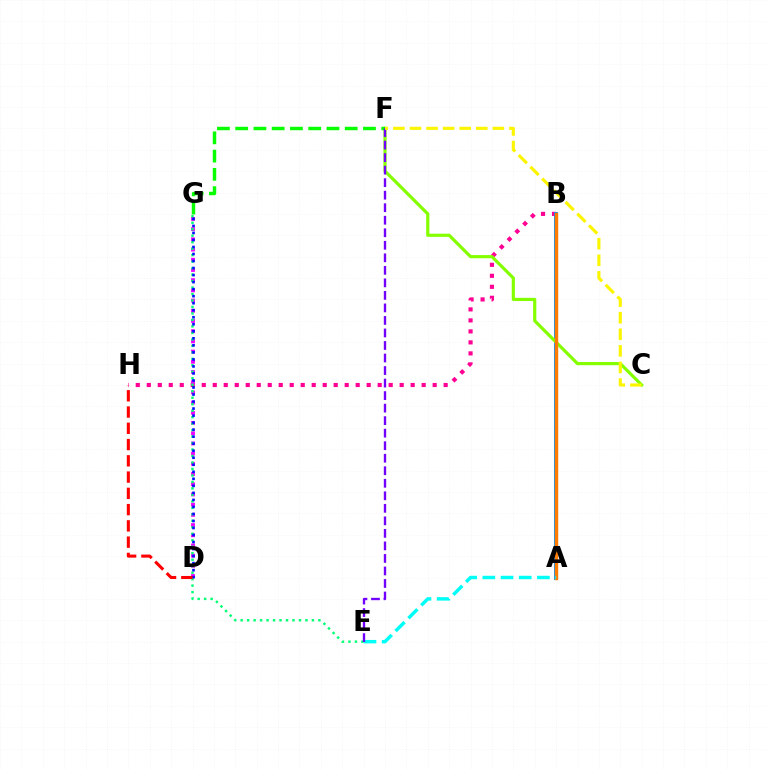{('B', 'H'): [{'color': '#ff0094', 'line_style': 'dotted', 'thickness': 2.99}], ('A', 'B'): [{'color': '#008cff', 'line_style': 'solid', 'thickness': 2.79}, {'color': '#ff7c00', 'line_style': 'solid', 'thickness': 2.46}], ('C', 'F'): [{'color': '#84ff00', 'line_style': 'solid', 'thickness': 2.29}, {'color': '#fcf500', 'line_style': 'dashed', 'thickness': 2.25}], ('D', 'G'): [{'color': '#ee00ff', 'line_style': 'dotted', 'thickness': 2.77}, {'color': '#0010ff', 'line_style': 'dotted', 'thickness': 1.91}], ('E', 'G'): [{'color': '#00ff74', 'line_style': 'dotted', 'thickness': 1.76}], ('F', 'G'): [{'color': '#08ff00', 'line_style': 'dashed', 'thickness': 2.48}], ('D', 'H'): [{'color': '#ff0000', 'line_style': 'dashed', 'thickness': 2.21}], ('A', 'E'): [{'color': '#00fff6', 'line_style': 'dashed', 'thickness': 2.47}], ('E', 'F'): [{'color': '#7200ff', 'line_style': 'dashed', 'thickness': 1.7}]}